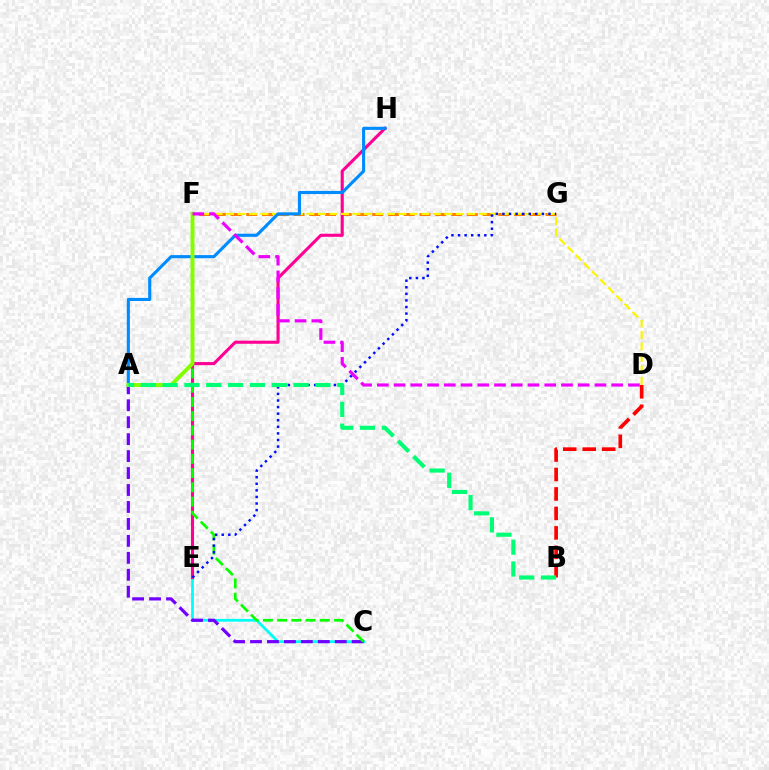{('B', 'D'): [{'color': '#ff0000', 'line_style': 'dashed', 'thickness': 2.64}], ('C', 'F'): [{'color': '#00fff6', 'line_style': 'solid', 'thickness': 1.99}, {'color': '#08ff00', 'line_style': 'dashed', 'thickness': 1.93}], ('A', 'C'): [{'color': '#7200ff', 'line_style': 'dashed', 'thickness': 2.3}], ('F', 'G'): [{'color': '#ff7c00', 'line_style': 'dashed', 'thickness': 2.14}], ('E', 'H'): [{'color': '#ff0094', 'line_style': 'solid', 'thickness': 2.23}], ('D', 'F'): [{'color': '#fcf500', 'line_style': 'dashed', 'thickness': 1.56}, {'color': '#ee00ff', 'line_style': 'dashed', 'thickness': 2.27}], ('A', 'H'): [{'color': '#008cff', 'line_style': 'solid', 'thickness': 2.25}], ('A', 'F'): [{'color': '#84ff00', 'line_style': 'solid', 'thickness': 2.84}], ('E', 'G'): [{'color': '#0010ff', 'line_style': 'dotted', 'thickness': 1.79}], ('A', 'B'): [{'color': '#00ff74', 'line_style': 'dashed', 'thickness': 2.97}]}